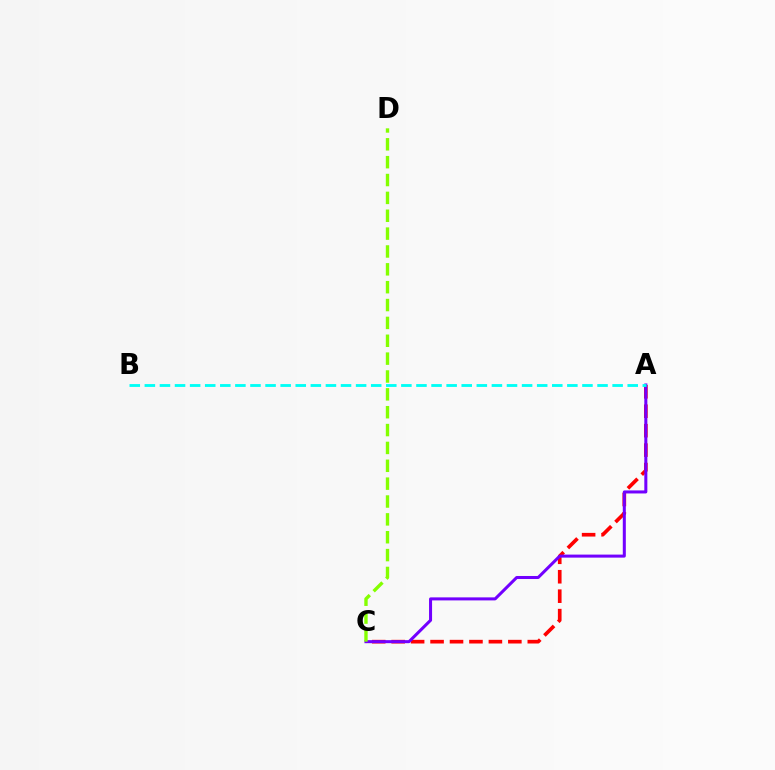{('A', 'C'): [{'color': '#ff0000', 'line_style': 'dashed', 'thickness': 2.64}, {'color': '#7200ff', 'line_style': 'solid', 'thickness': 2.18}], ('C', 'D'): [{'color': '#84ff00', 'line_style': 'dashed', 'thickness': 2.43}], ('A', 'B'): [{'color': '#00fff6', 'line_style': 'dashed', 'thickness': 2.05}]}